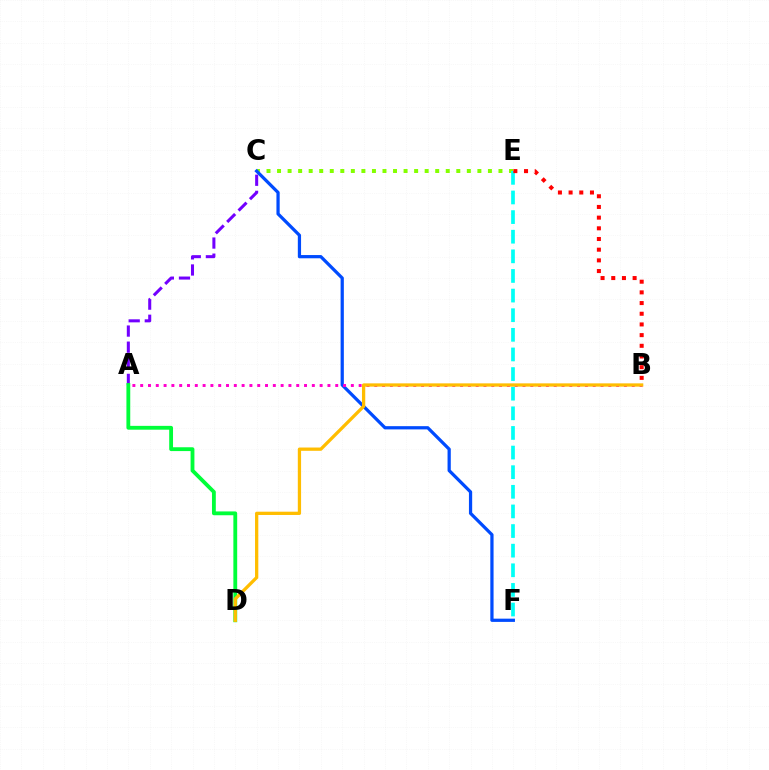{('C', 'E'): [{'color': '#84ff00', 'line_style': 'dotted', 'thickness': 2.86}], ('A', 'C'): [{'color': '#7200ff', 'line_style': 'dashed', 'thickness': 2.19}], ('C', 'F'): [{'color': '#004bff', 'line_style': 'solid', 'thickness': 2.33}], ('A', 'B'): [{'color': '#ff00cf', 'line_style': 'dotted', 'thickness': 2.12}], ('E', 'F'): [{'color': '#00fff6', 'line_style': 'dashed', 'thickness': 2.67}], ('B', 'E'): [{'color': '#ff0000', 'line_style': 'dotted', 'thickness': 2.9}], ('A', 'D'): [{'color': '#00ff39', 'line_style': 'solid', 'thickness': 2.75}], ('B', 'D'): [{'color': '#ffbd00', 'line_style': 'solid', 'thickness': 2.36}]}